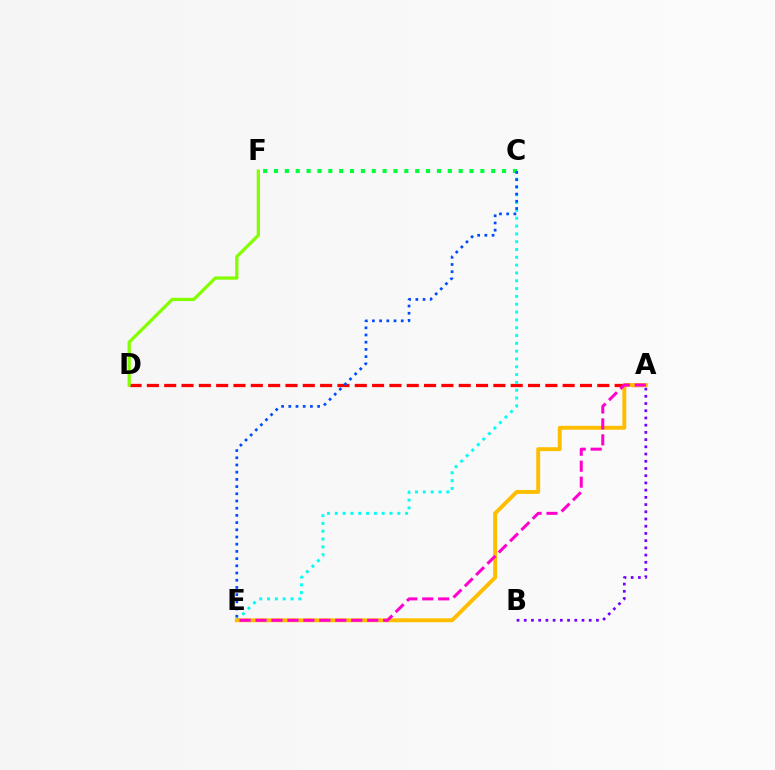{('A', 'D'): [{'color': '#ff0000', 'line_style': 'dashed', 'thickness': 2.35}], ('C', 'E'): [{'color': '#00fff6', 'line_style': 'dotted', 'thickness': 2.12}, {'color': '#004bff', 'line_style': 'dotted', 'thickness': 1.96}], ('D', 'F'): [{'color': '#84ff00', 'line_style': 'solid', 'thickness': 2.35}], ('A', 'E'): [{'color': '#ffbd00', 'line_style': 'solid', 'thickness': 2.82}, {'color': '#ff00cf', 'line_style': 'dashed', 'thickness': 2.17}], ('A', 'B'): [{'color': '#7200ff', 'line_style': 'dotted', 'thickness': 1.96}], ('C', 'F'): [{'color': '#00ff39', 'line_style': 'dotted', 'thickness': 2.95}]}